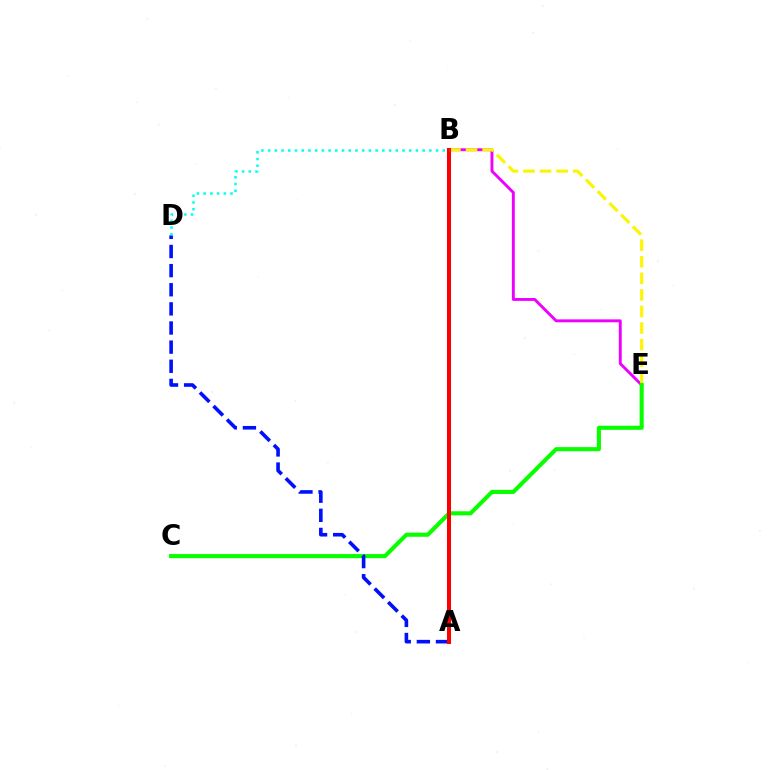{('B', 'E'): [{'color': '#ee00ff', 'line_style': 'solid', 'thickness': 2.09}, {'color': '#fcf500', 'line_style': 'dashed', 'thickness': 2.25}], ('C', 'E'): [{'color': '#08ff00', 'line_style': 'solid', 'thickness': 2.95}], ('A', 'D'): [{'color': '#0010ff', 'line_style': 'dashed', 'thickness': 2.6}], ('A', 'B'): [{'color': '#ff0000', 'line_style': 'solid', 'thickness': 2.9}], ('B', 'D'): [{'color': '#00fff6', 'line_style': 'dotted', 'thickness': 1.83}]}